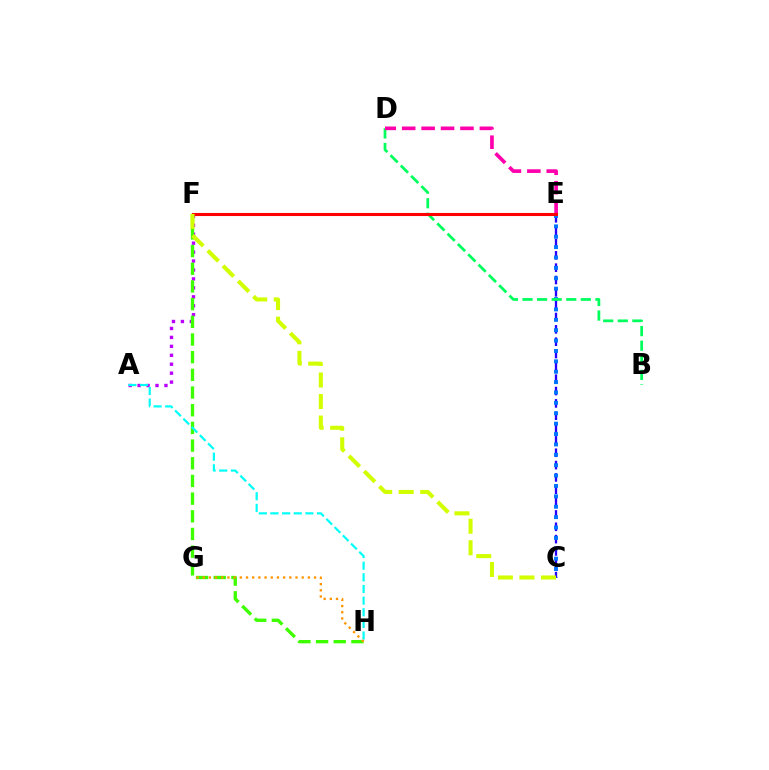{('C', 'E'): [{'color': '#2500ff', 'line_style': 'dashed', 'thickness': 1.68}, {'color': '#0074ff', 'line_style': 'dotted', 'thickness': 2.82}], ('A', 'F'): [{'color': '#b900ff', 'line_style': 'dotted', 'thickness': 2.43}], ('B', 'D'): [{'color': '#00ff5c', 'line_style': 'dashed', 'thickness': 1.98}], ('F', 'H'): [{'color': '#3dff00', 'line_style': 'dashed', 'thickness': 2.4}], ('A', 'H'): [{'color': '#00fff6', 'line_style': 'dashed', 'thickness': 1.58}], ('D', 'E'): [{'color': '#ff00ac', 'line_style': 'dashed', 'thickness': 2.64}], ('E', 'F'): [{'color': '#ff0000', 'line_style': 'solid', 'thickness': 2.21}], ('C', 'F'): [{'color': '#d1ff00', 'line_style': 'dashed', 'thickness': 2.92}], ('G', 'H'): [{'color': '#ff9400', 'line_style': 'dotted', 'thickness': 1.68}]}